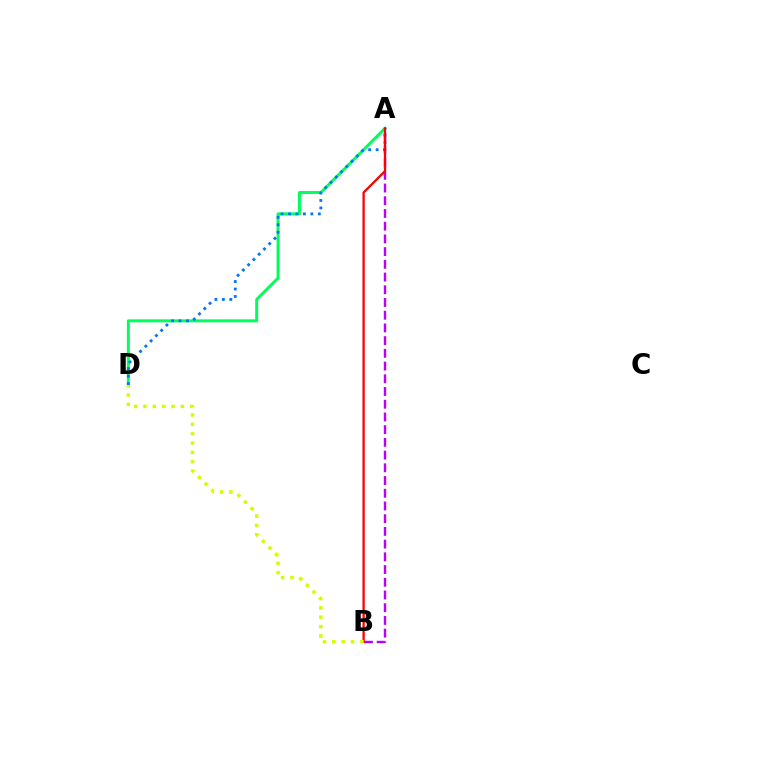{('A', 'B'): [{'color': '#b900ff', 'line_style': 'dashed', 'thickness': 1.73}, {'color': '#ff0000', 'line_style': 'solid', 'thickness': 1.65}], ('A', 'D'): [{'color': '#00ff5c', 'line_style': 'solid', 'thickness': 2.13}, {'color': '#0074ff', 'line_style': 'dotted', 'thickness': 2.02}], ('B', 'D'): [{'color': '#d1ff00', 'line_style': 'dotted', 'thickness': 2.54}]}